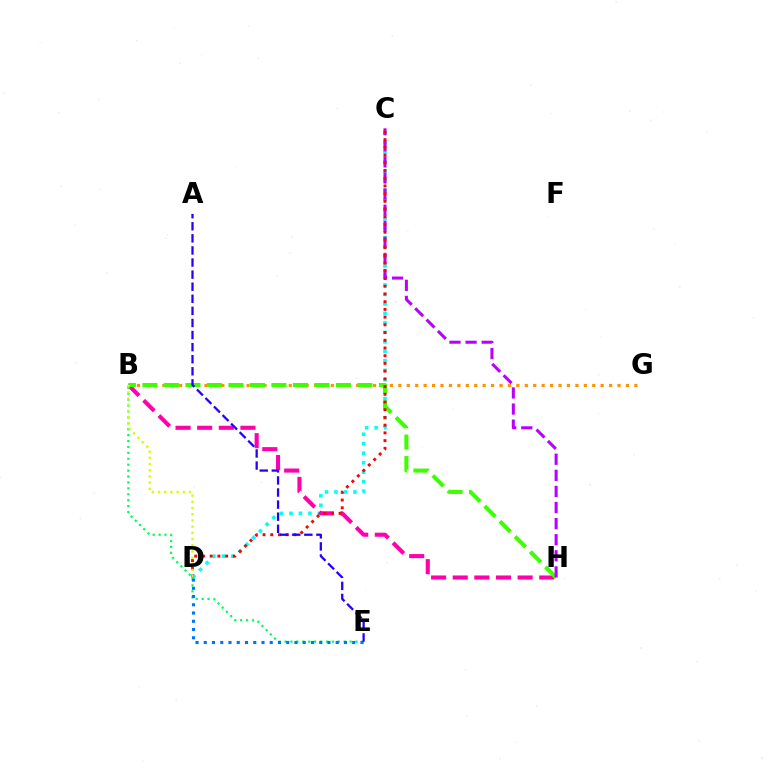{('C', 'D'): [{'color': '#00fff6', 'line_style': 'dotted', 'thickness': 2.58}, {'color': '#ff0000', 'line_style': 'dotted', 'thickness': 2.1}], ('B', 'G'): [{'color': '#ff9400', 'line_style': 'dotted', 'thickness': 2.29}], ('B', 'H'): [{'color': '#ff00ac', 'line_style': 'dashed', 'thickness': 2.94}, {'color': '#3dff00', 'line_style': 'dashed', 'thickness': 2.92}], ('B', 'E'): [{'color': '#00ff5c', 'line_style': 'dotted', 'thickness': 1.61}], ('C', 'H'): [{'color': '#b900ff', 'line_style': 'dashed', 'thickness': 2.19}], ('D', 'E'): [{'color': '#0074ff', 'line_style': 'dotted', 'thickness': 2.24}], ('B', 'D'): [{'color': '#d1ff00', 'line_style': 'dotted', 'thickness': 1.68}], ('A', 'E'): [{'color': '#2500ff', 'line_style': 'dashed', 'thickness': 1.64}]}